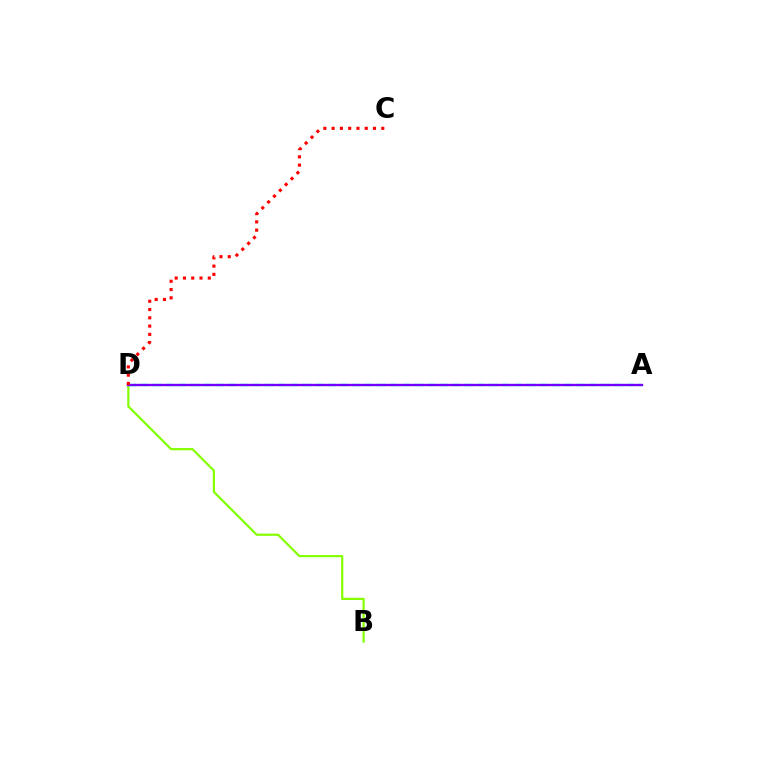{('B', 'D'): [{'color': '#84ff00', 'line_style': 'solid', 'thickness': 1.58}], ('A', 'D'): [{'color': '#00fff6', 'line_style': 'dashed', 'thickness': 1.69}, {'color': '#7200ff', 'line_style': 'solid', 'thickness': 1.68}], ('C', 'D'): [{'color': '#ff0000', 'line_style': 'dotted', 'thickness': 2.25}]}